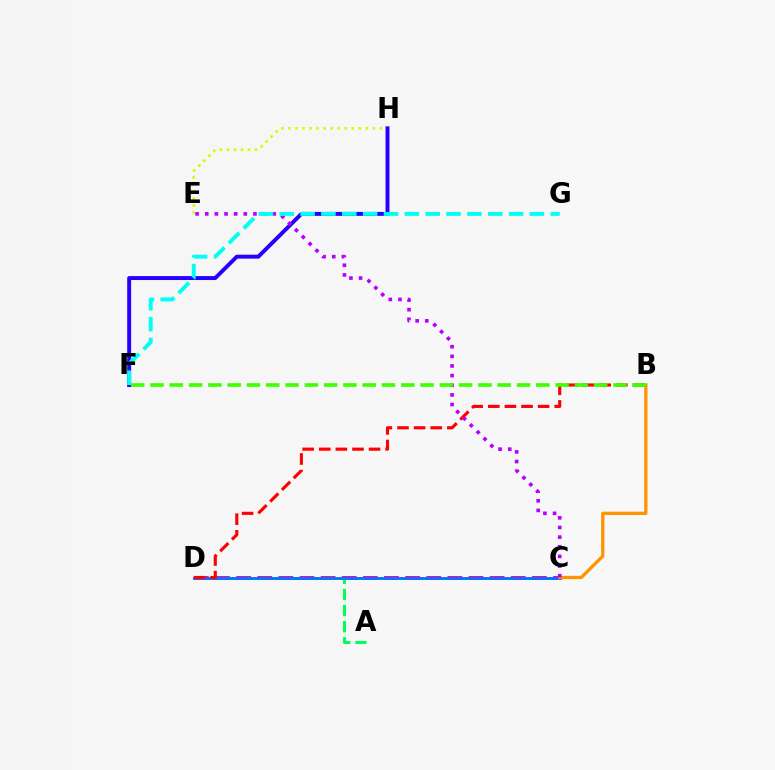{('E', 'H'): [{'color': '#d1ff00', 'line_style': 'dotted', 'thickness': 1.91}], ('C', 'D'): [{'color': '#ff00ac', 'line_style': 'dashed', 'thickness': 2.87}, {'color': '#0074ff', 'line_style': 'solid', 'thickness': 2.08}], ('A', 'D'): [{'color': '#00ff5c', 'line_style': 'dashed', 'thickness': 2.19}], ('B', 'C'): [{'color': '#ff9400', 'line_style': 'solid', 'thickness': 2.39}], ('F', 'H'): [{'color': '#2500ff', 'line_style': 'solid', 'thickness': 2.84}], ('B', 'D'): [{'color': '#ff0000', 'line_style': 'dashed', 'thickness': 2.26}], ('C', 'E'): [{'color': '#b900ff', 'line_style': 'dotted', 'thickness': 2.62}], ('B', 'F'): [{'color': '#3dff00', 'line_style': 'dashed', 'thickness': 2.62}], ('F', 'G'): [{'color': '#00fff6', 'line_style': 'dashed', 'thickness': 2.83}]}